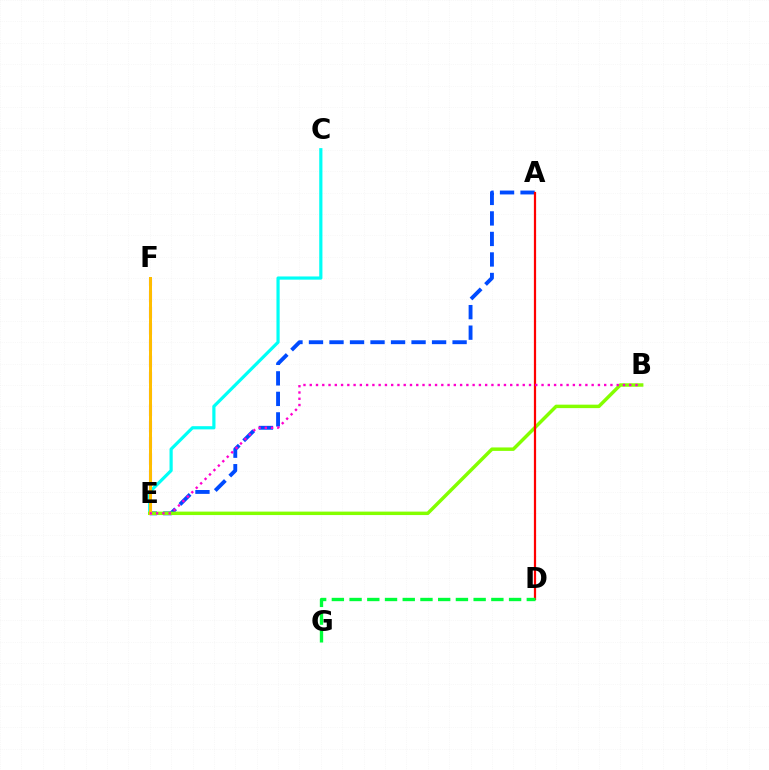{('E', 'F'): [{'color': '#7200ff', 'line_style': 'dashed', 'thickness': 2.21}, {'color': '#ffbd00', 'line_style': 'solid', 'thickness': 2.16}], ('C', 'E'): [{'color': '#00fff6', 'line_style': 'solid', 'thickness': 2.3}], ('A', 'E'): [{'color': '#004bff', 'line_style': 'dashed', 'thickness': 2.79}], ('B', 'E'): [{'color': '#84ff00', 'line_style': 'solid', 'thickness': 2.49}, {'color': '#ff00cf', 'line_style': 'dotted', 'thickness': 1.7}], ('A', 'D'): [{'color': '#ff0000', 'line_style': 'solid', 'thickness': 1.6}], ('D', 'G'): [{'color': '#00ff39', 'line_style': 'dashed', 'thickness': 2.41}]}